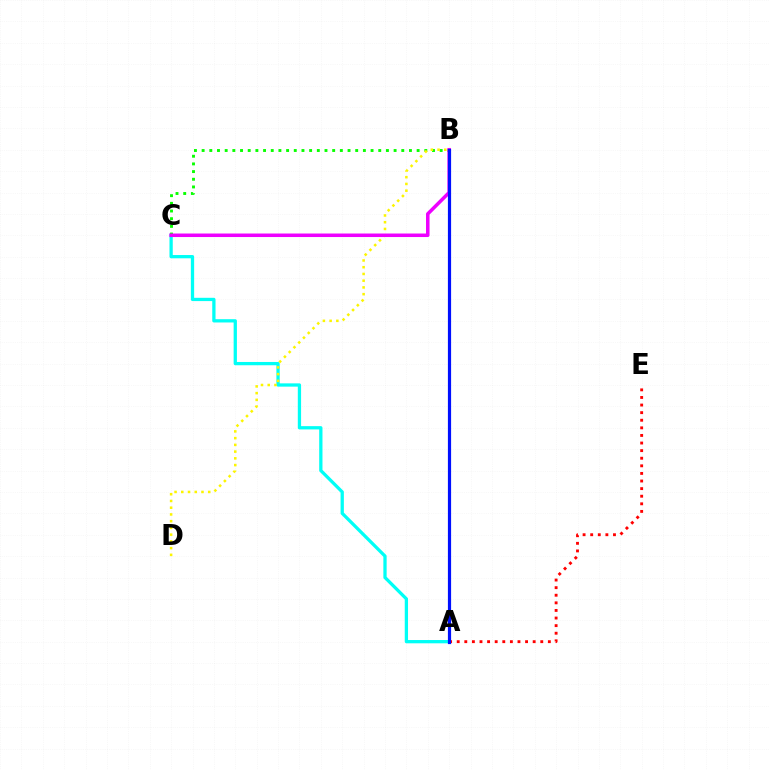{('A', 'C'): [{'color': '#00fff6', 'line_style': 'solid', 'thickness': 2.36}], ('A', 'E'): [{'color': '#ff0000', 'line_style': 'dotted', 'thickness': 2.06}], ('B', 'C'): [{'color': '#08ff00', 'line_style': 'dotted', 'thickness': 2.09}, {'color': '#ee00ff', 'line_style': 'solid', 'thickness': 2.54}], ('B', 'D'): [{'color': '#fcf500', 'line_style': 'dotted', 'thickness': 1.83}], ('A', 'B'): [{'color': '#0010ff', 'line_style': 'solid', 'thickness': 2.3}]}